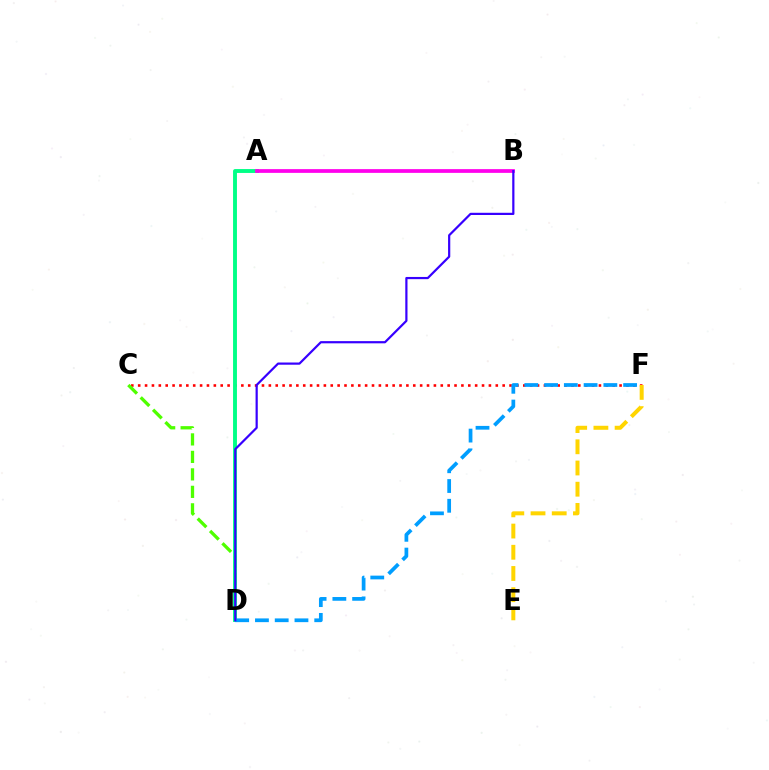{('C', 'F'): [{'color': '#ff0000', 'line_style': 'dotted', 'thickness': 1.87}], ('C', 'D'): [{'color': '#4fff00', 'line_style': 'dashed', 'thickness': 2.37}], ('A', 'D'): [{'color': '#00ff86', 'line_style': 'solid', 'thickness': 2.8}], ('A', 'B'): [{'color': '#ff00ed', 'line_style': 'solid', 'thickness': 2.69}], ('D', 'F'): [{'color': '#009eff', 'line_style': 'dashed', 'thickness': 2.68}], ('E', 'F'): [{'color': '#ffd500', 'line_style': 'dashed', 'thickness': 2.88}], ('B', 'D'): [{'color': '#3700ff', 'line_style': 'solid', 'thickness': 1.59}]}